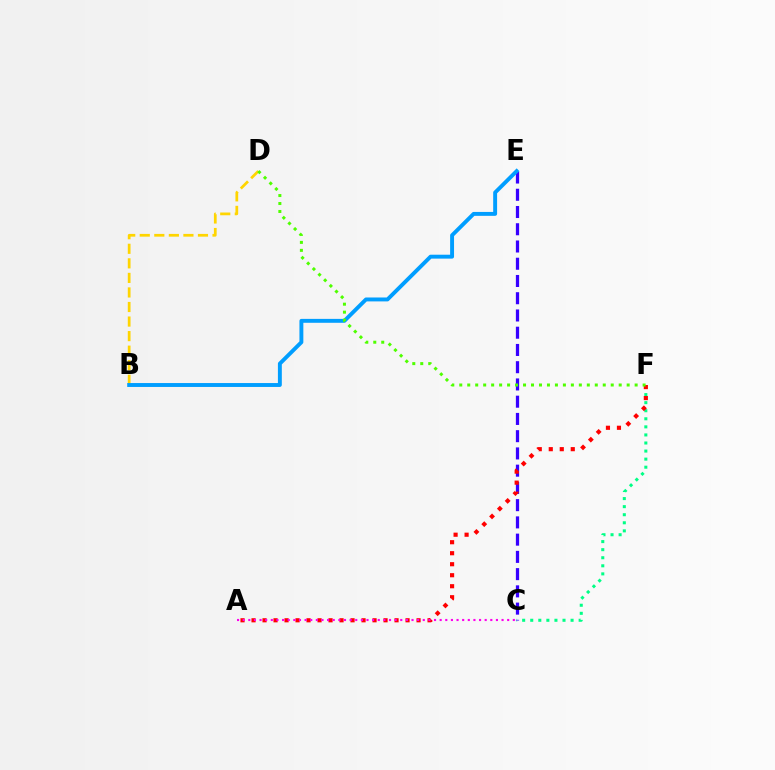{('C', 'F'): [{'color': '#00ff86', 'line_style': 'dotted', 'thickness': 2.19}], ('C', 'E'): [{'color': '#3700ff', 'line_style': 'dashed', 'thickness': 2.34}], ('B', 'D'): [{'color': '#ffd500', 'line_style': 'dashed', 'thickness': 1.98}], ('A', 'F'): [{'color': '#ff0000', 'line_style': 'dotted', 'thickness': 2.99}], ('B', 'E'): [{'color': '#009eff', 'line_style': 'solid', 'thickness': 2.82}], ('D', 'F'): [{'color': '#4fff00', 'line_style': 'dotted', 'thickness': 2.17}], ('A', 'C'): [{'color': '#ff00ed', 'line_style': 'dotted', 'thickness': 1.53}]}